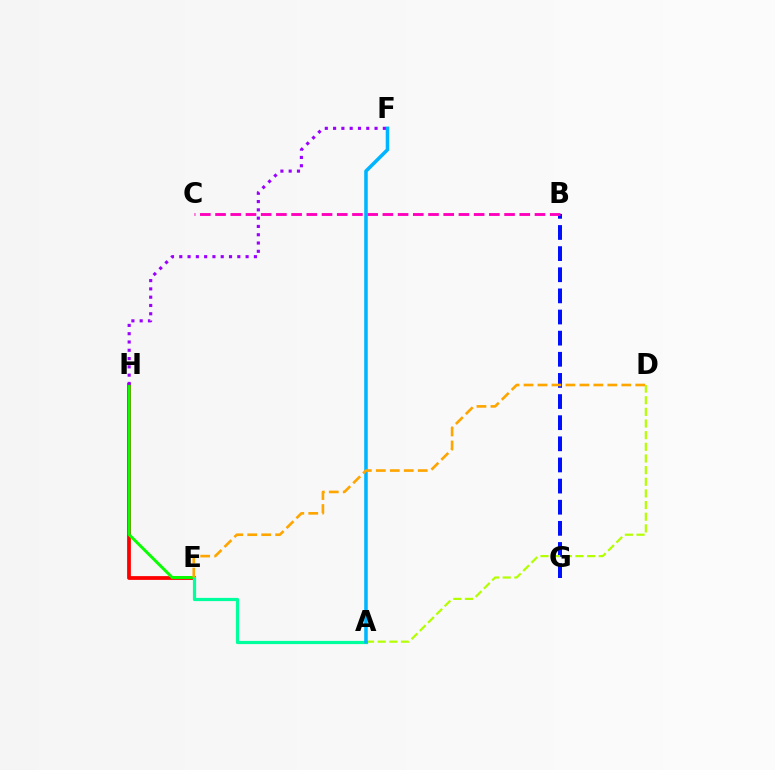{('B', 'G'): [{'color': '#0010ff', 'line_style': 'dashed', 'thickness': 2.87}], ('E', 'H'): [{'color': '#ff0000', 'line_style': 'solid', 'thickness': 2.71}, {'color': '#08ff00', 'line_style': 'solid', 'thickness': 2.1}], ('B', 'C'): [{'color': '#ff00bd', 'line_style': 'dashed', 'thickness': 2.07}], ('A', 'D'): [{'color': '#b3ff00', 'line_style': 'dashed', 'thickness': 1.58}], ('A', 'E'): [{'color': '#00ff9d', 'line_style': 'solid', 'thickness': 2.31}], ('A', 'F'): [{'color': '#00b5ff', 'line_style': 'solid', 'thickness': 2.56}], ('D', 'E'): [{'color': '#ffa500', 'line_style': 'dashed', 'thickness': 1.9}], ('F', 'H'): [{'color': '#9b00ff', 'line_style': 'dotted', 'thickness': 2.25}]}